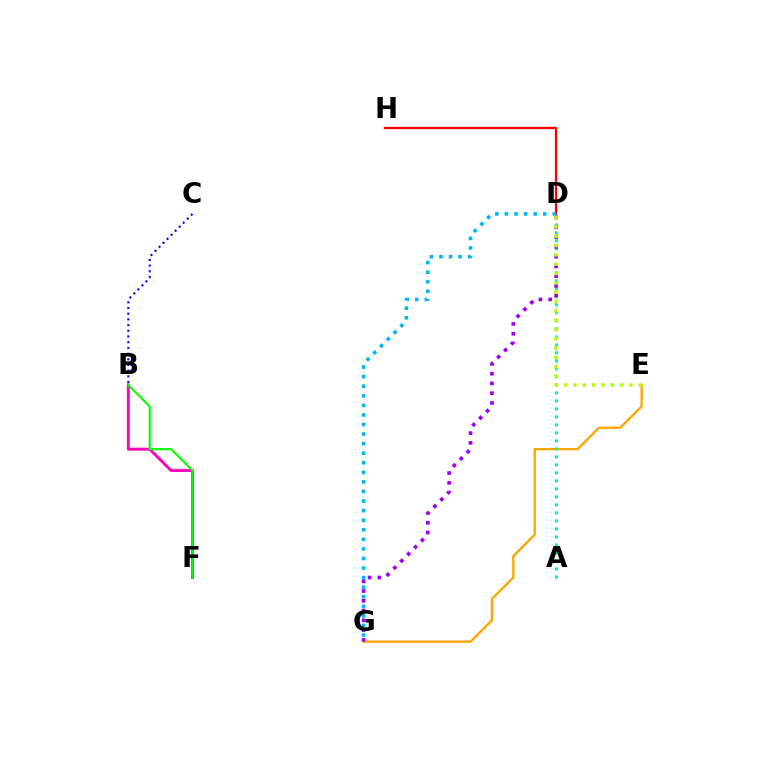{('B', 'F'): [{'color': '#ff00bd', 'line_style': 'solid', 'thickness': 2.1}, {'color': '#08ff00', 'line_style': 'solid', 'thickness': 1.55}], ('B', 'C'): [{'color': '#0010ff', 'line_style': 'dotted', 'thickness': 1.55}], ('E', 'G'): [{'color': '#ffa500', 'line_style': 'solid', 'thickness': 1.68}], ('A', 'D'): [{'color': '#00ff9d', 'line_style': 'dotted', 'thickness': 2.17}], ('D', 'G'): [{'color': '#9b00ff', 'line_style': 'dotted', 'thickness': 2.65}, {'color': '#00b5ff', 'line_style': 'dotted', 'thickness': 2.6}], ('D', 'H'): [{'color': '#ff0000', 'line_style': 'solid', 'thickness': 1.64}], ('D', 'E'): [{'color': '#b3ff00', 'line_style': 'dotted', 'thickness': 2.53}]}